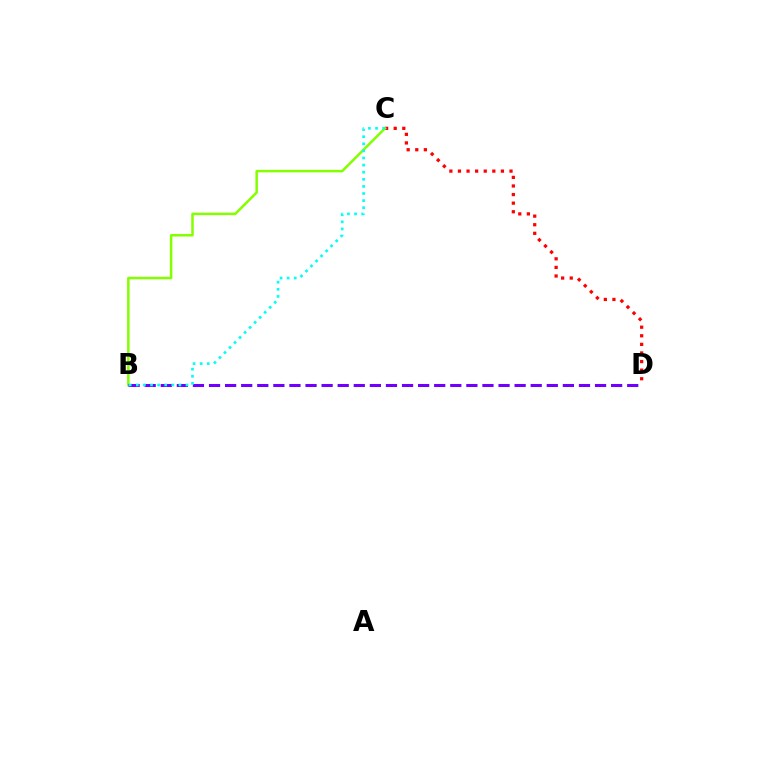{('C', 'D'): [{'color': '#ff0000', 'line_style': 'dotted', 'thickness': 2.33}], ('B', 'C'): [{'color': '#84ff00', 'line_style': 'solid', 'thickness': 1.8}, {'color': '#00fff6', 'line_style': 'dotted', 'thickness': 1.93}], ('B', 'D'): [{'color': '#7200ff', 'line_style': 'dashed', 'thickness': 2.19}]}